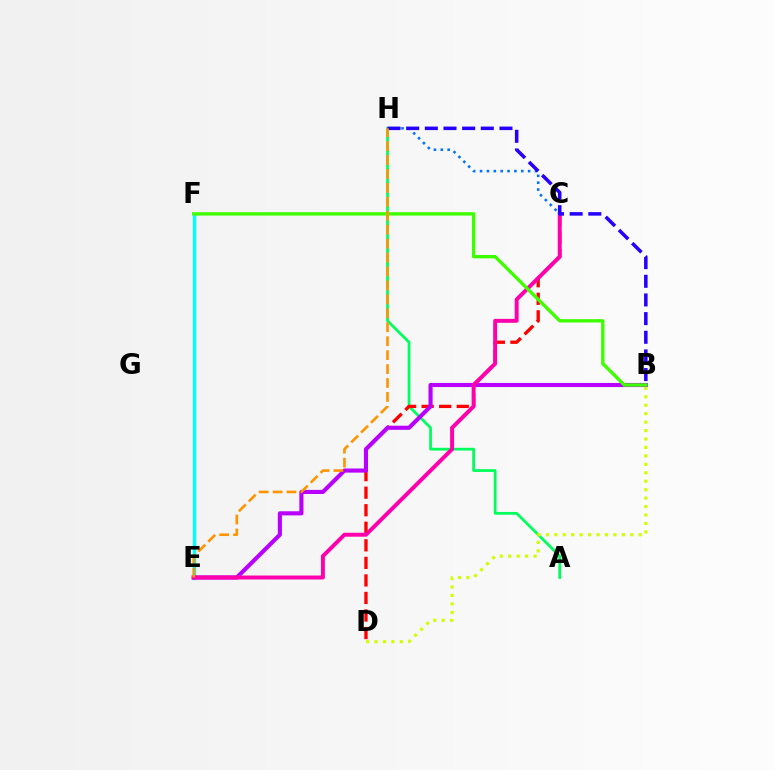{('E', 'F'): [{'color': '#00fff6', 'line_style': 'solid', 'thickness': 2.43}], ('C', 'H'): [{'color': '#0074ff', 'line_style': 'dotted', 'thickness': 1.87}], ('A', 'H'): [{'color': '#00ff5c', 'line_style': 'solid', 'thickness': 1.99}], ('B', 'D'): [{'color': '#d1ff00', 'line_style': 'dotted', 'thickness': 2.29}], ('C', 'D'): [{'color': '#ff0000', 'line_style': 'dashed', 'thickness': 2.38}], ('B', 'E'): [{'color': '#b900ff', 'line_style': 'solid', 'thickness': 2.96}], ('C', 'E'): [{'color': '#ff00ac', 'line_style': 'solid', 'thickness': 2.84}], ('B', 'H'): [{'color': '#2500ff', 'line_style': 'dashed', 'thickness': 2.53}], ('B', 'F'): [{'color': '#3dff00', 'line_style': 'solid', 'thickness': 2.41}], ('E', 'H'): [{'color': '#ff9400', 'line_style': 'dashed', 'thickness': 1.89}]}